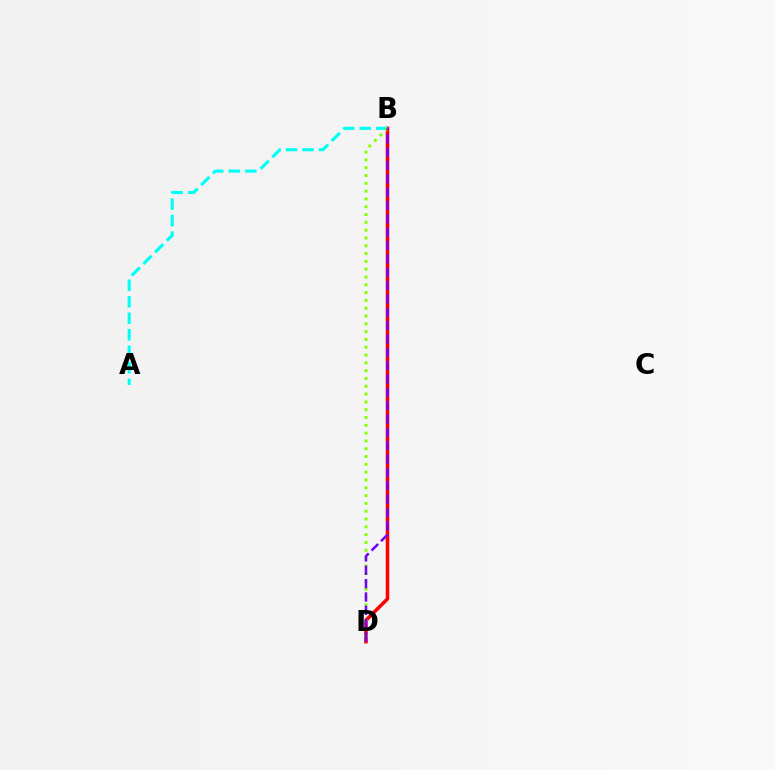{('B', 'D'): [{'color': '#ff0000', 'line_style': 'solid', 'thickness': 2.55}, {'color': '#84ff00', 'line_style': 'dotted', 'thickness': 2.12}, {'color': '#7200ff', 'line_style': 'dashed', 'thickness': 1.81}], ('A', 'B'): [{'color': '#00fff6', 'line_style': 'dashed', 'thickness': 2.24}]}